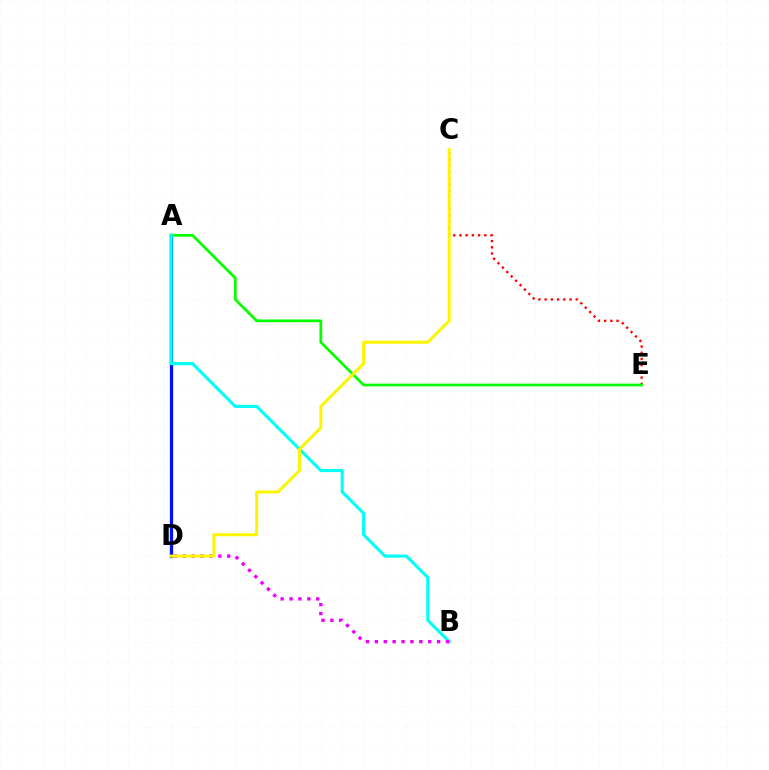{('A', 'D'): [{'color': '#0010ff', 'line_style': 'solid', 'thickness': 2.33}], ('C', 'E'): [{'color': '#ff0000', 'line_style': 'dotted', 'thickness': 1.69}], ('A', 'E'): [{'color': '#08ff00', 'line_style': 'solid', 'thickness': 1.98}], ('A', 'B'): [{'color': '#00fff6', 'line_style': 'solid', 'thickness': 2.24}], ('B', 'D'): [{'color': '#ee00ff', 'line_style': 'dotted', 'thickness': 2.42}], ('C', 'D'): [{'color': '#fcf500', 'line_style': 'solid', 'thickness': 2.15}]}